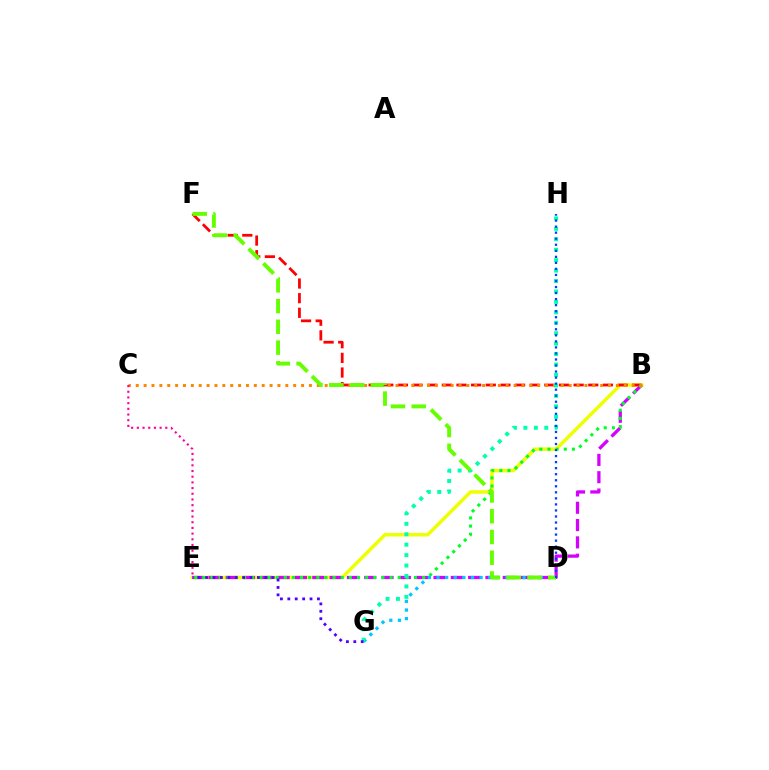{('B', 'E'): [{'color': '#eeff00', 'line_style': 'solid', 'thickness': 2.51}, {'color': '#d600ff', 'line_style': 'dashed', 'thickness': 2.35}, {'color': '#00ff27', 'line_style': 'dotted', 'thickness': 2.21}], ('B', 'F'): [{'color': '#ff0000', 'line_style': 'dashed', 'thickness': 1.99}], ('D', 'G'): [{'color': '#00c7ff', 'line_style': 'dotted', 'thickness': 2.34}], ('B', 'C'): [{'color': '#ff8800', 'line_style': 'dotted', 'thickness': 2.14}], ('G', 'H'): [{'color': '#00ffaf', 'line_style': 'dotted', 'thickness': 2.84}], ('D', 'F'): [{'color': '#66ff00', 'line_style': 'dashed', 'thickness': 2.82}], ('D', 'H'): [{'color': '#003fff', 'line_style': 'dotted', 'thickness': 1.64}], ('C', 'E'): [{'color': '#ff00a0', 'line_style': 'dotted', 'thickness': 1.55}], ('E', 'G'): [{'color': '#4f00ff', 'line_style': 'dotted', 'thickness': 2.01}]}